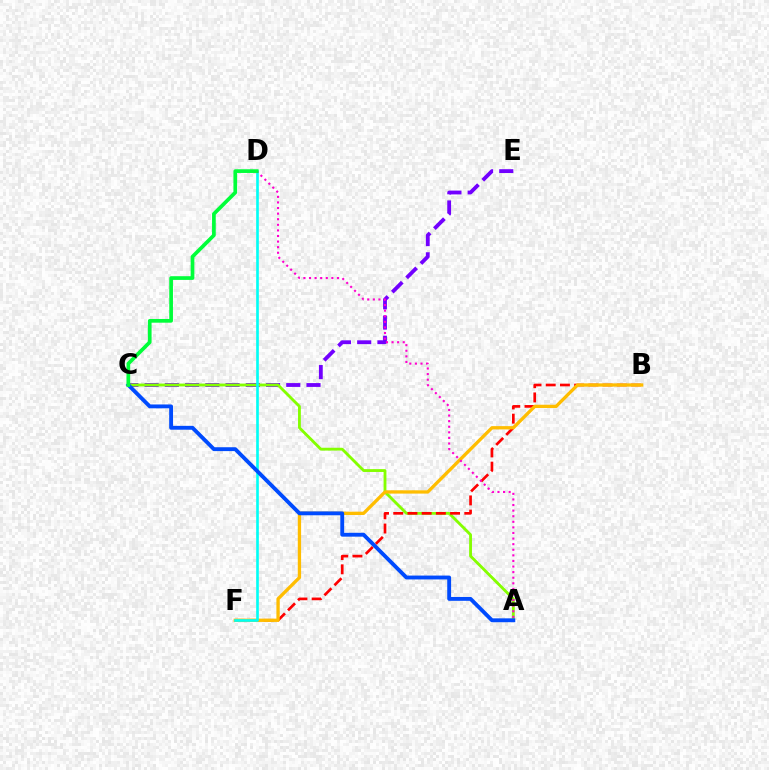{('C', 'E'): [{'color': '#7200ff', 'line_style': 'dashed', 'thickness': 2.75}], ('A', 'C'): [{'color': '#84ff00', 'line_style': 'solid', 'thickness': 2.04}, {'color': '#004bff', 'line_style': 'solid', 'thickness': 2.78}], ('B', 'F'): [{'color': '#ff0000', 'line_style': 'dashed', 'thickness': 1.93}, {'color': '#ffbd00', 'line_style': 'solid', 'thickness': 2.38}], ('D', 'F'): [{'color': '#00fff6', 'line_style': 'solid', 'thickness': 1.9}], ('A', 'D'): [{'color': '#ff00cf', 'line_style': 'dotted', 'thickness': 1.52}], ('C', 'D'): [{'color': '#00ff39', 'line_style': 'solid', 'thickness': 2.67}]}